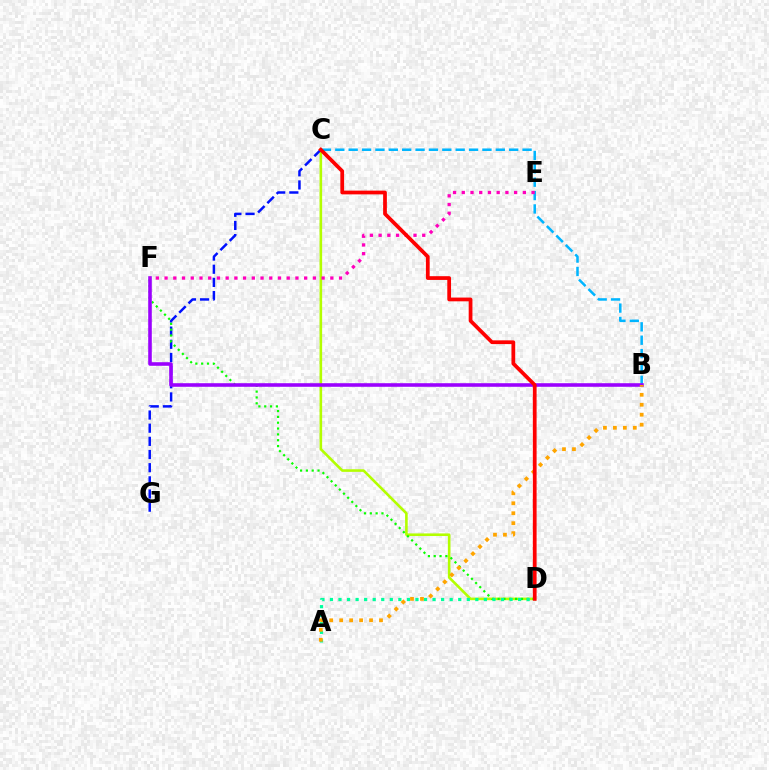{('C', 'D'): [{'color': '#b3ff00', 'line_style': 'solid', 'thickness': 1.88}, {'color': '#ff0000', 'line_style': 'solid', 'thickness': 2.7}], ('B', 'C'): [{'color': '#00b5ff', 'line_style': 'dashed', 'thickness': 1.82}], ('C', 'G'): [{'color': '#0010ff', 'line_style': 'dashed', 'thickness': 1.79}], ('D', 'F'): [{'color': '#08ff00', 'line_style': 'dotted', 'thickness': 1.58}], ('B', 'F'): [{'color': '#9b00ff', 'line_style': 'solid', 'thickness': 2.58}], ('A', 'D'): [{'color': '#00ff9d', 'line_style': 'dotted', 'thickness': 2.32}], ('E', 'F'): [{'color': '#ff00bd', 'line_style': 'dotted', 'thickness': 2.37}], ('A', 'B'): [{'color': '#ffa500', 'line_style': 'dotted', 'thickness': 2.71}]}